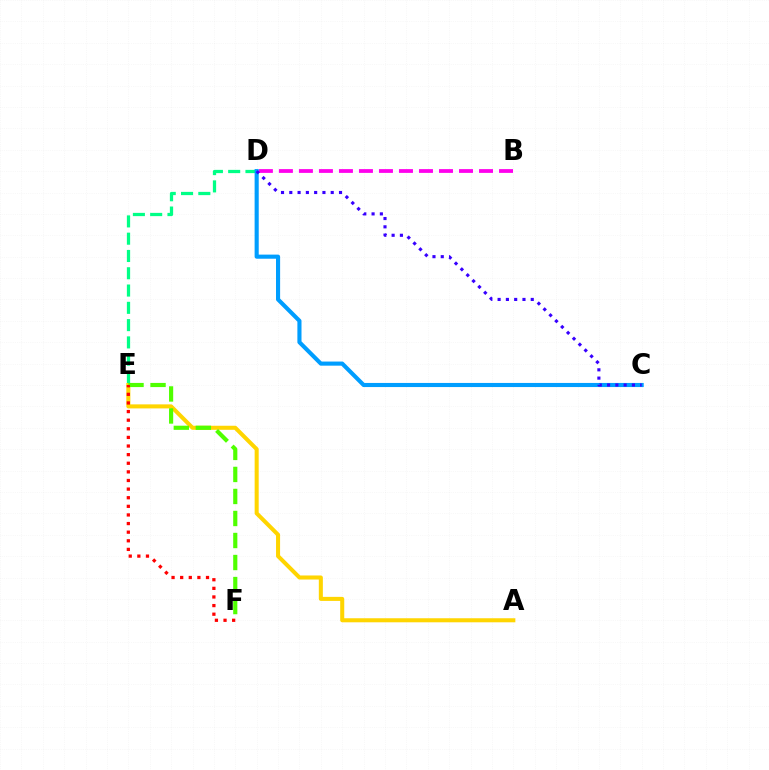{('A', 'E'): [{'color': '#ffd500', 'line_style': 'solid', 'thickness': 2.91}], ('B', 'D'): [{'color': '#ff00ed', 'line_style': 'dashed', 'thickness': 2.72}], ('E', 'F'): [{'color': '#4fff00', 'line_style': 'dashed', 'thickness': 2.99}, {'color': '#ff0000', 'line_style': 'dotted', 'thickness': 2.34}], ('D', 'E'): [{'color': '#00ff86', 'line_style': 'dashed', 'thickness': 2.35}], ('C', 'D'): [{'color': '#009eff', 'line_style': 'solid', 'thickness': 2.96}, {'color': '#3700ff', 'line_style': 'dotted', 'thickness': 2.25}]}